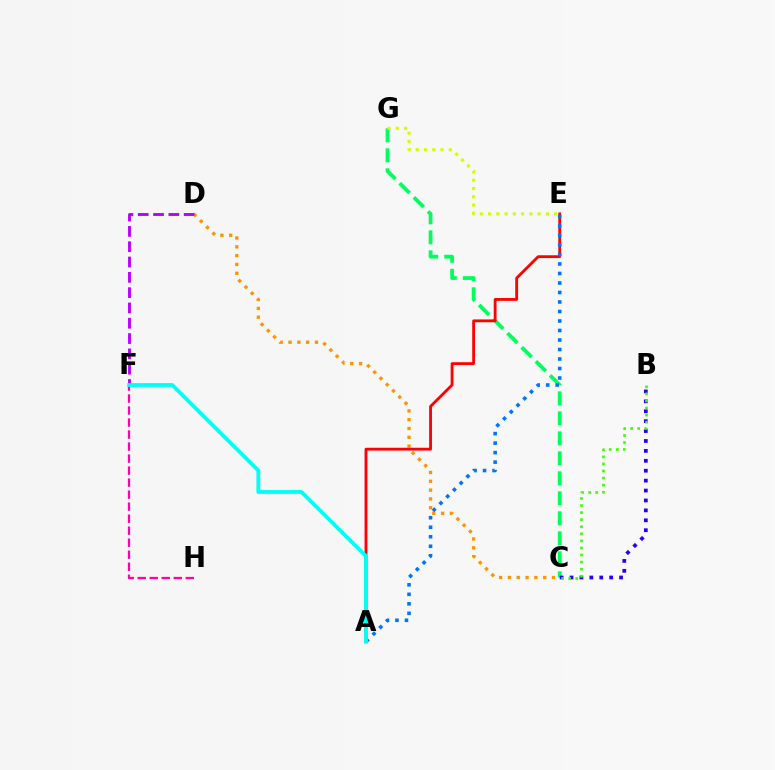{('C', 'G'): [{'color': '#00ff5c', 'line_style': 'dashed', 'thickness': 2.72}], ('B', 'C'): [{'color': '#2500ff', 'line_style': 'dotted', 'thickness': 2.69}, {'color': '#3dff00', 'line_style': 'dotted', 'thickness': 1.92}], ('C', 'D'): [{'color': '#ff9400', 'line_style': 'dotted', 'thickness': 2.4}], ('D', 'F'): [{'color': '#b900ff', 'line_style': 'dashed', 'thickness': 2.08}], ('A', 'E'): [{'color': '#ff0000', 'line_style': 'solid', 'thickness': 2.03}, {'color': '#0074ff', 'line_style': 'dotted', 'thickness': 2.58}], ('E', 'G'): [{'color': '#d1ff00', 'line_style': 'dotted', 'thickness': 2.24}], ('F', 'H'): [{'color': '#ff00ac', 'line_style': 'dashed', 'thickness': 1.63}], ('A', 'F'): [{'color': '#00fff6', 'line_style': 'solid', 'thickness': 2.75}]}